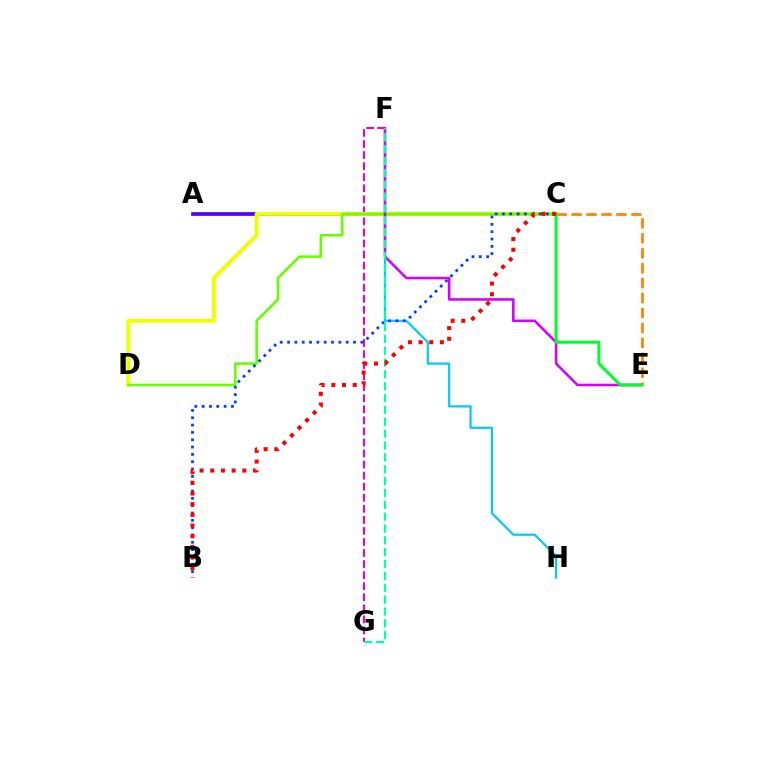{('F', 'H'): [{'color': '#00c7ff', 'line_style': 'solid', 'thickness': 1.57}], ('A', 'C'): [{'color': '#4f00ff', 'line_style': 'solid', 'thickness': 2.68}], ('F', 'G'): [{'color': '#ff00a0', 'line_style': 'dashed', 'thickness': 1.5}, {'color': '#00ffaf', 'line_style': 'dashed', 'thickness': 1.61}], ('C', 'D'): [{'color': '#eeff00', 'line_style': 'solid', 'thickness': 2.83}, {'color': '#66ff00', 'line_style': 'solid', 'thickness': 1.86}], ('B', 'C'): [{'color': '#003fff', 'line_style': 'dotted', 'thickness': 1.99}, {'color': '#ff0000', 'line_style': 'dotted', 'thickness': 2.9}], ('E', 'F'): [{'color': '#d600ff', 'line_style': 'solid', 'thickness': 1.87}], ('C', 'E'): [{'color': '#ff8800', 'line_style': 'dashed', 'thickness': 2.03}, {'color': '#00ff27', 'line_style': 'solid', 'thickness': 2.15}]}